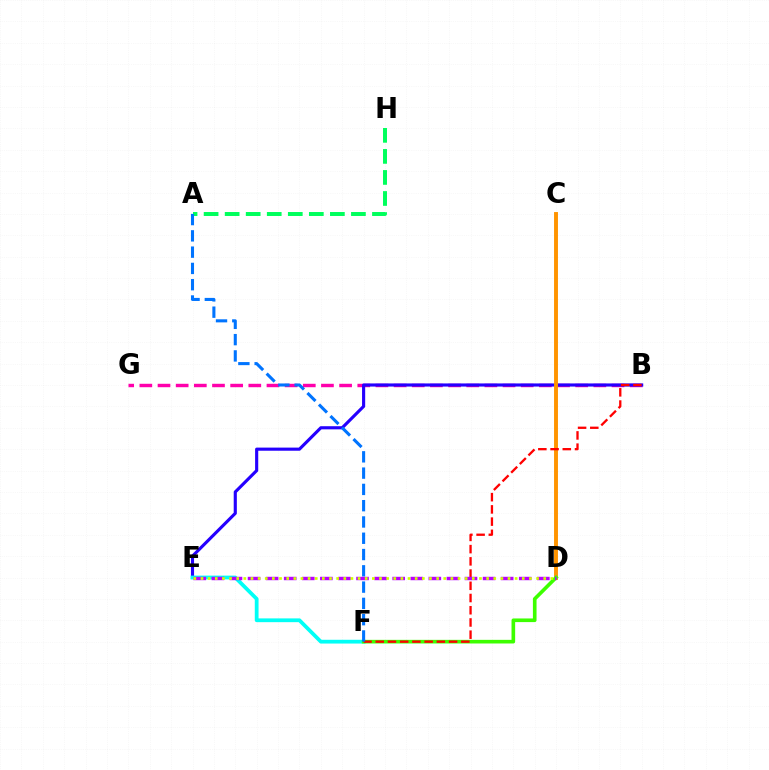{('B', 'G'): [{'color': '#ff00ac', 'line_style': 'dashed', 'thickness': 2.47}], ('B', 'E'): [{'color': '#2500ff', 'line_style': 'solid', 'thickness': 2.26}], ('A', 'H'): [{'color': '#00ff5c', 'line_style': 'dashed', 'thickness': 2.86}], ('C', 'D'): [{'color': '#ff9400', 'line_style': 'solid', 'thickness': 2.81}], ('E', 'F'): [{'color': '#00fff6', 'line_style': 'solid', 'thickness': 2.71}], ('D', 'F'): [{'color': '#3dff00', 'line_style': 'solid', 'thickness': 2.62}], ('B', 'F'): [{'color': '#ff0000', 'line_style': 'dashed', 'thickness': 1.66}], ('A', 'F'): [{'color': '#0074ff', 'line_style': 'dashed', 'thickness': 2.21}], ('D', 'E'): [{'color': '#b900ff', 'line_style': 'dashed', 'thickness': 2.46}, {'color': '#d1ff00', 'line_style': 'dotted', 'thickness': 1.94}]}